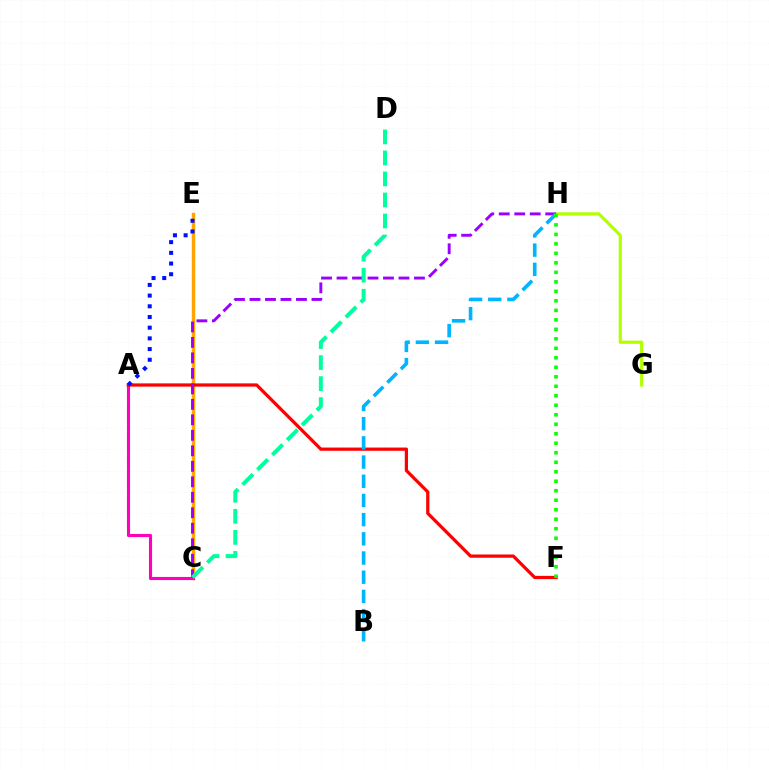{('C', 'E'): [{'color': '#ffa500', 'line_style': 'solid', 'thickness': 2.48}], ('A', 'C'): [{'color': '#ff00bd', 'line_style': 'solid', 'thickness': 2.24}], ('G', 'H'): [{'color': '#b3ff00', 'line_style': 'solid', 'thickness': 2.29}], ('A', 'F'): [{'color': '#ff0000', 'line_style': 'solid', 'thickness': 2.33}], ('C', 'H'): [{'color': '#9b00ff', 'line_style': 'dashed', 'thickness': 2.1}], ('B', 'H'): [{'color': '#00b5ff', 'line_style': 'dashed', 'thickness': 2.61}], ('A', 'E'): [{'color': '#0010ff', 'line_style': 'dotted', 'thickness': 2.91}], ('C', 'D'): [{'color': '#00ff9d', 'line_style': 'dashed', 'thickness': 2.86}], ('F', 'H'): [{'color': '#08ff00', 'line_style': 'dotted', 'thickness': 2.58}]}